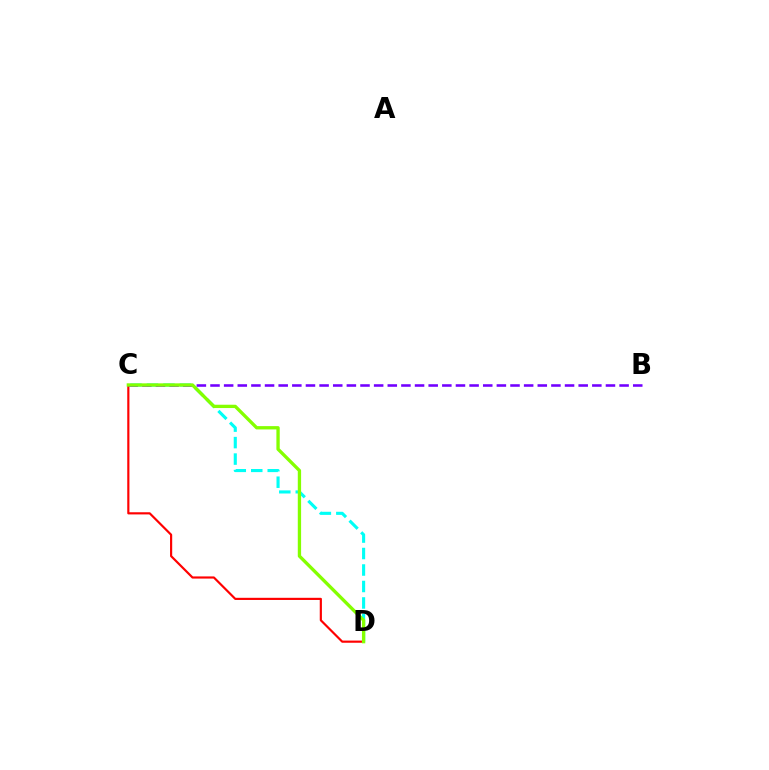{('C', 'D'): [{'color': '#00fff6', 'line_style': 'dashed', 'thickness': 2.24}, {'color': '#ff0000', 'line_style': 'solid', 'thickness': 1.56}, {'color': '#84ff00', 'line_style': 'solid', 'thickness': 2.39}], ('B', 'C'): [{'color': '#7200ff', 'line_style': 'dashed', 'thickness': 1.85}]}